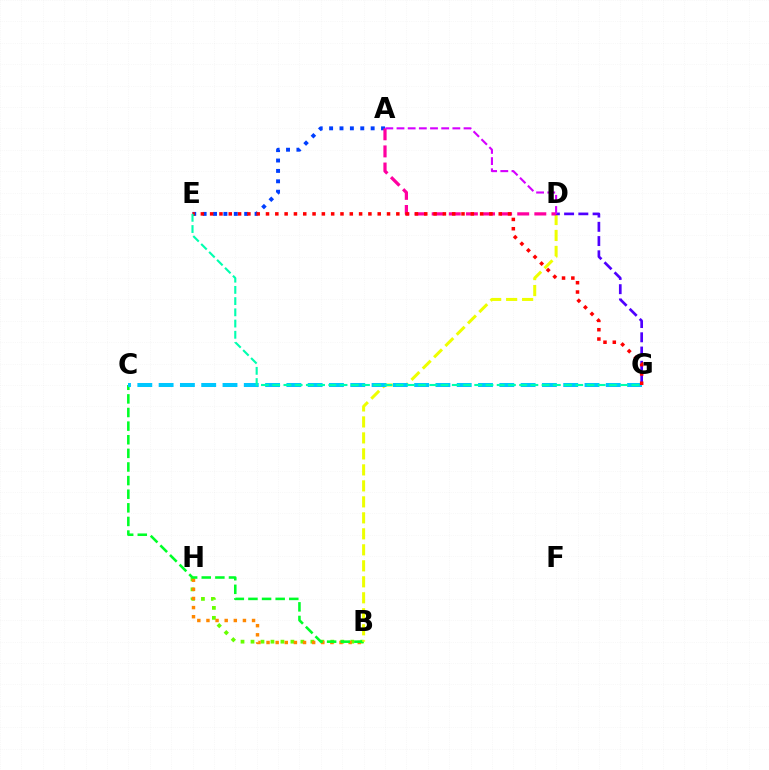{('B', 'H'): [{'color': '#66ff00', 'line_style': 'dotted', 'thickness': 2.71}, {'color': '#ff8800', 'line_style': 'dotted', 'thickness': 2.48}], ('B', 'C'): [{'color': '#00ff27', 'line_style': 'dashed', 'thickness': 1.85}], ('B', 'D'): [{'color': '#eeff00', 'line_style': 'dashed', 'thickness': 2.17}], ('A', 'E'): [{'color': '#003fff', 'line_style': 'dotted', 'thickness': 2.82}], ('A', 'D'): [{'color': '#ff00a0', 'line_style': 'dashed', 'thickness': 2.32}, {'color': '#d600ff', 'line_style': 'dashed', 'thickness': 1.52}], ('C', 'G'): [{'color': '#00c7ff', 'line_style': 'dashed', 'thickness': 2.89}], ('D', 'G'): [{'color': '#4f00ff', 'line_style': 'dashed', 'thickness': 1.93}], ('E', 'G'): [{'color': '#ff0000', 'line_style': 'dotted', 'thickness': 2.53}, {'color': '#00ffaf', 'line_style': 'dashed', 'thickness': 1.52}]}